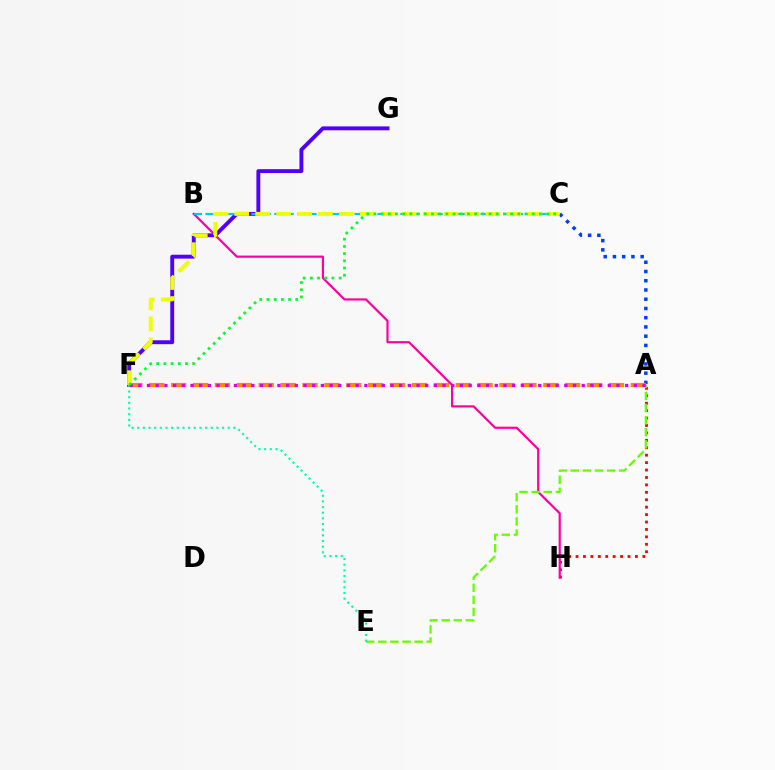{('F', 'G'): [{'color': '#4f00ff', 'line_style': 'solid', 'thickness': 2.79}], ('A', 'H'): [{'color': '#ff0000', 'line_style': 'dotted', 'thickness': 2.02}], ('B', 'H'): [{'color': '#ff00a0', 'line_style': 'solid', 'thickness': 1.58}], ('B', 'C'): [{'color': '#00c7ff', 'line_style': 'dashed', 'thickness': 1.56}], ('A', 'C'): [{'color': '#003fff', 'line_style': 'dotted', 'thickness': 2.51}], ('A', 'E'): [{'color': '#66ff00', 'line_style': 'dashed', 'thickness': 1.64}], ('A', 'F'): [{'color': '#ff8800', 'line_style': 'dashed', 'thickness': 2.97}, {'color': '#d600ff', 'line_style': 'dotted', 'thickness': 2.36}], ('E', 'F'): [{'color': '#00ffaf', 'line_style': 'dotted', 'thickness': 1.54}], ('C', 'F'): [{'color': '#eeff00', 'line_style': 'dashed', 'thickness': 2.84}, {'color': '#00ff27', 'line_style': 'dotted', 'thickness': 1.96}]}